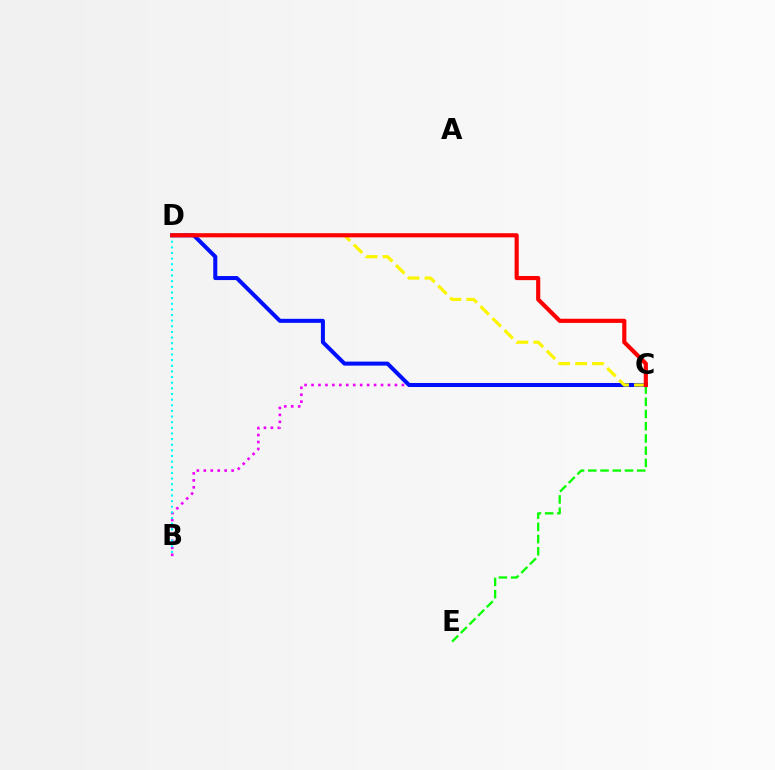{('B', 'C'): [{'color': '#ee00ff', 'line_style': 'dotted', 'thickness': 1.89}], ('B', 'D'): [{'color': '#00fff6', 'line_style': 'dotted', 'thickness': 1.53}], ('C', 'D'): [{'color': '#0010ff', 'line_style': 'solid', 'thickness': 2.9}, {'color': '#fcf500', 'line_style': 'dashed', 'thickness': 2.3}, {'color': '#ff0000', 'line_style': 'solid', 'thickness': 2.99}], ('C', 'E'): [{'color': '#08ff00', 'line_style': 'dashed', 'thickness': 1.66}]}